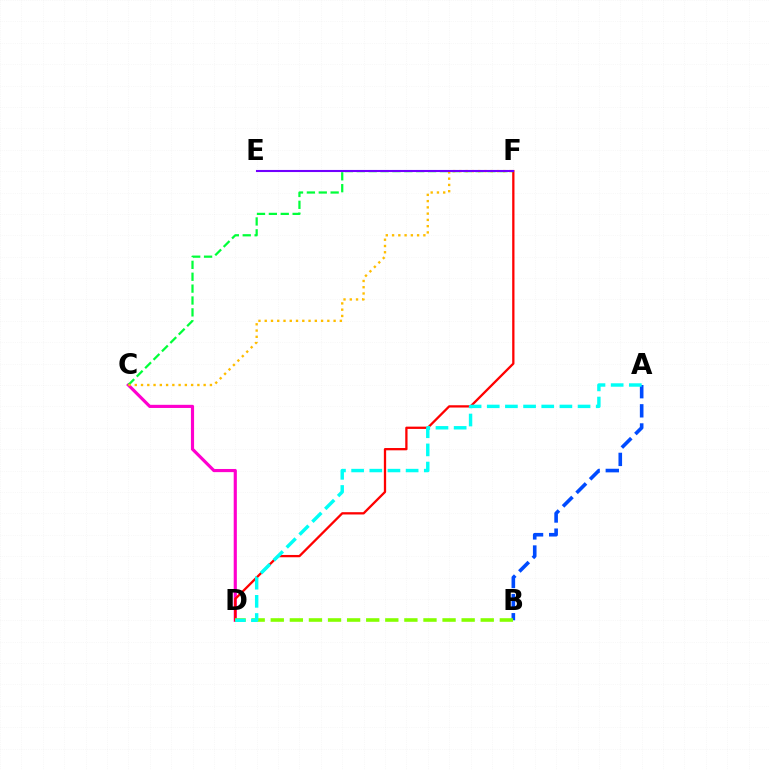{('C', 'D'): [{'color': '#ff00cf', 'line_style': 'solid', 'thickness': 2.27}], ('D', 'F'): [{'color': '#ff0000', 'line_style': 'solid', 'thickness': 1.65}], ('C', 'F'): [{'color': '#00ff39', 'line_style': 'dashed', 'thickness': 1.61}, {'color': '#ffbd00', 'line_style': 'dotted', 'thickness': 1.7}], ('A', 'B'): [{'color': '#004bff', 'line_style': 'dashed', 'thickness': 2.6}], ('B', 'D'): [{'color': '#84ff00', 'line_style': 'dashed', 'thickness': 2.59}], ('A', 'D'): [{'color': '#00fff6', 'line_style': 'dashed', 'thickness': 2.47}], ('E', 'F'): [{'color': '#7200ff', 'line_style': 'solid', 'thickness': 1.51}]}